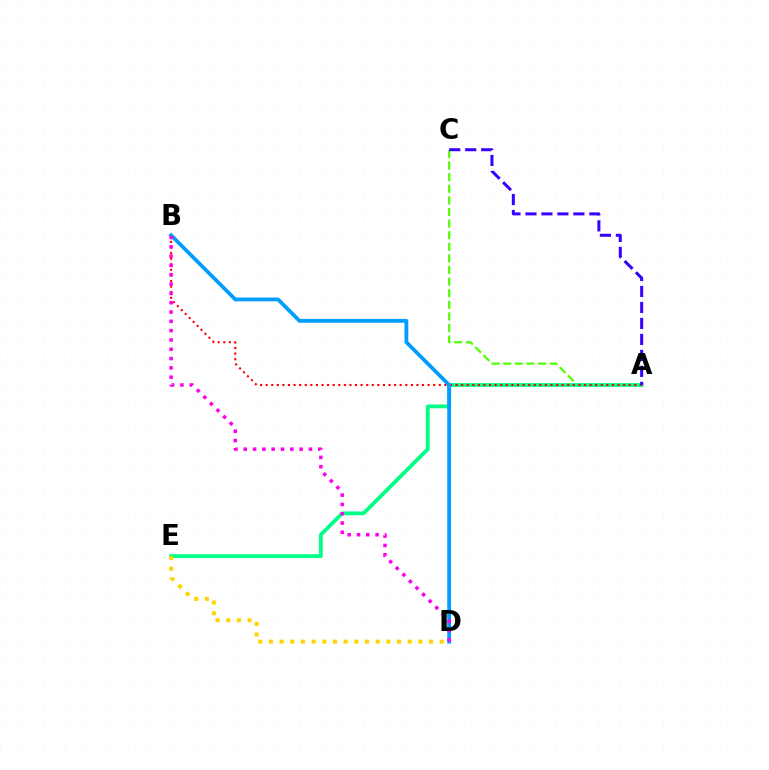{('A', 'C'): [{'color': '#4fff00', 'line_style': 'dashed', 'thickness': 1.58}, {'color': '#3700ff', 'line_style': 'dashed', 'thickness': 2.17}], ('A', 'E'): [{'color': '#00ff86', 'line_style': 'solid', 'thickness': 2.74}], ('D', 'E'): [{'color': '#ffd500', 'line_style': 'dotted', 'thickness': 2.9}], ('A', 'B'): [{'color': '#ff0000', 'line_style': 'dotted', 'thickness': 1.52}], ('B', 'D'): [{'color': '#009eff', 'line_style': 'solid', 'thickness': 2.75}, {'color': '#ff00ed', 'line_style': 'dotted', 'thickness': 2.53}]}